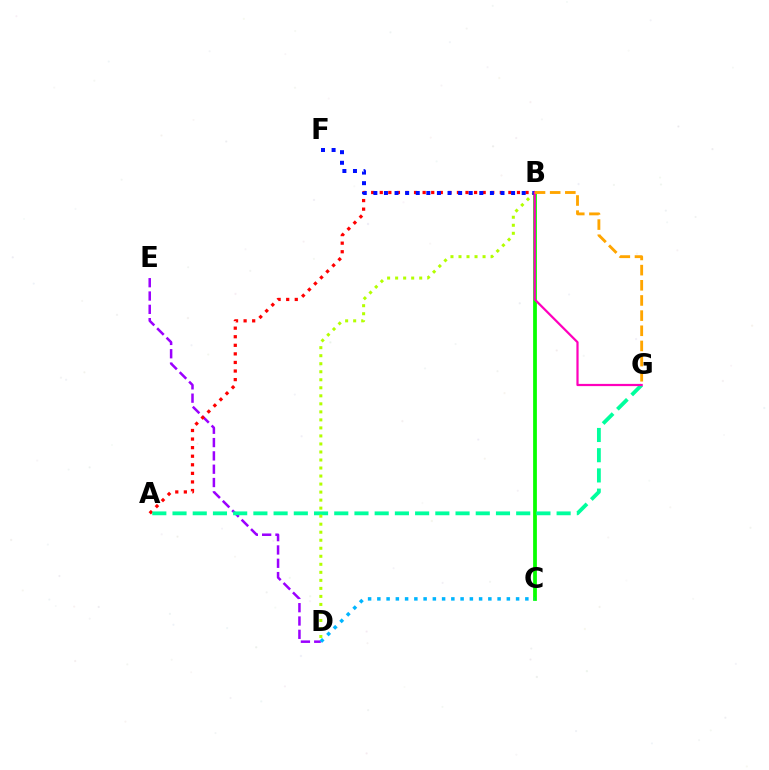{('B', 'C'): [{'color': '#08ff00', 'line_style': 'solid', 'thickness': 2.7}], ('D', 'E'): [{'color': '#9b00ff', 'line_style': 'dashed', 'thickness': 1.81}], ('A', 'B'): [{'color': '#ff0000', 'line_style': 'dotted', 'thickness': 2.33}], ('A', 'G'): [{'color': '#00ff9d', 'line_style': 'dashed', 'thickness': 2.75}], ('B', 'D'): [{'color': '#b3ff00', 'line_style': 'dotted', 'thickness': 2.18}], ('B', 'F'): [{'color': '#0010ff', 'line_style': 'dotted', 'thickness': 2.88}], ('B', 'G'): [{'color': '#ff00bd', 'line_style': 'solid', 'thickness': 1.6}, {'color': '#ffa500', 'line_style': 'dashed', 'thickness': 2.06}], ('C', 'D'): [{'color': '#00b5ff', 'line_style': 'dotted', 'thickness': 2.51}]}